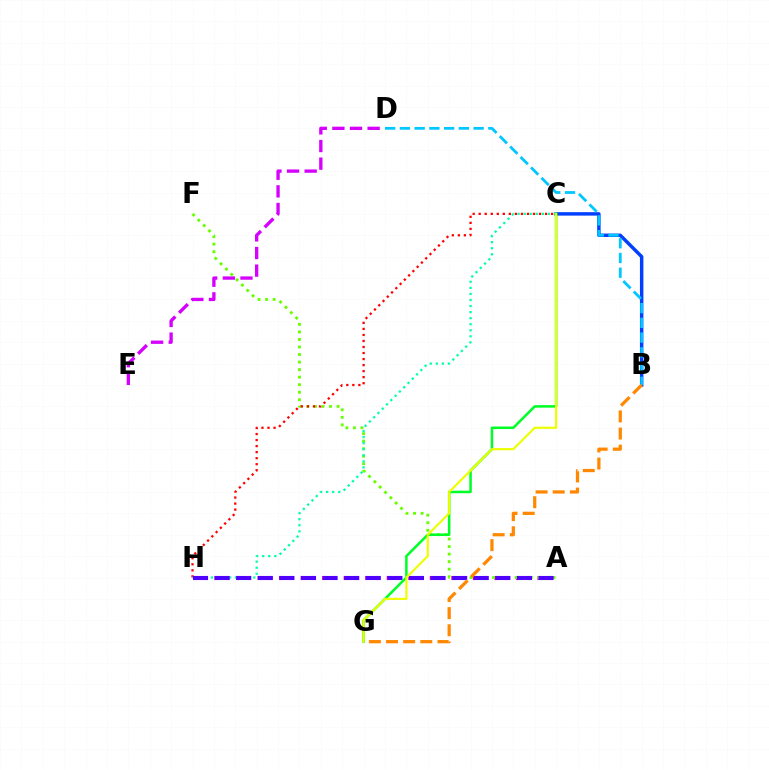{('B', 'C'): [{'color': '#003fff', 'line_style': 'solid', 'thickness': 2.48}], ('D', 'E'): [{'color': '#d600ff', 'line_style': 'dashed', 'thickness': 2.39}], ('A', 'H'): [{'color': '#ff00a0', 'line_style': 'dotted', 'thickness': 2.92}, {'color': '#4f00ff', 'line_style': 'dashed', 'thickness': 2.93}], ('A', 'F'): [{'color': '#66ff00', 'line_style': 'dotted', 'thickness': 2.05}], ('C', 'H'): [{'color': '#ff0000', 'line_style': 'dotted', 'thickness': 1.64}, {'color': '#00ffaf', 'line_style': 'dotted', 'thickness': 1.65}], ('B', 'D'): [{'color': '#00c7ff', 'line_style': 'dashed', 'thickness': 2.0}], ('C', 'G'): [{'color': '#00ff27', 'line_style': 'solid', 'thickness': 1.83}, {'color': '#eeff00', 'line_style': 'solid', 'thickness': 1.56}], ('B', 'G'): [{'color': '#ff8800', 'line_style': 'dashed', 'thickness': 2.33}]}